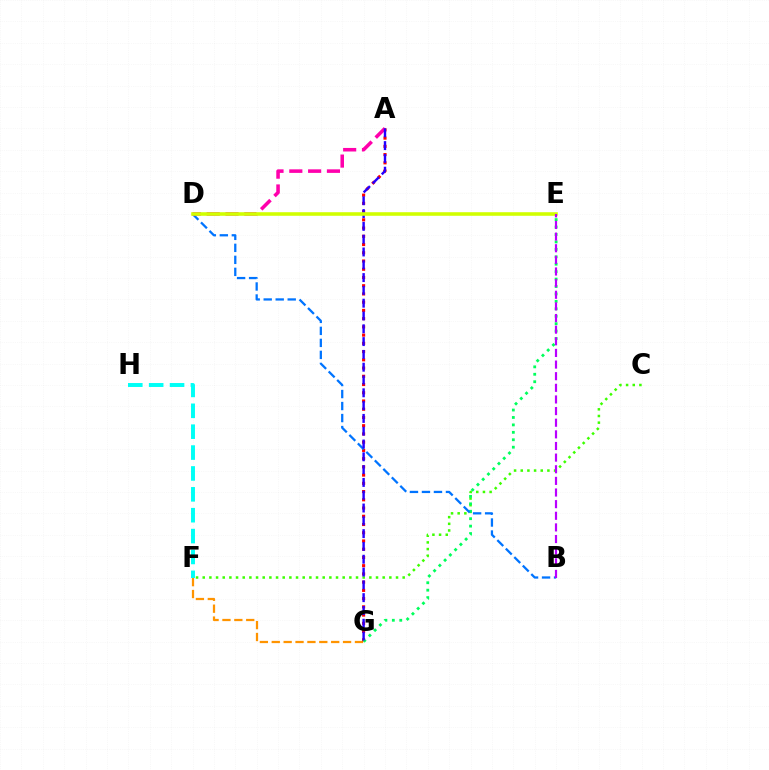{('C', 'F'): [{'color': '#3dff00', 'line_style': 'dotted', 'thickness': 1.81}], ('F', 'G'): [{'color': '#ff9400', 'line_style': 'dashed', 'thickness': 1.61}], ('A', 'G'): [{'color': '#ff0000', 'line_style': 'dotted', 'thickness': 2.24}, {'color': '#2500ff', 'line_style': 'dashed', 'thickness': 1.74}], ('F', 'H'): [{'color': '#00fff6', 'line_style': 'dashed', 'thickness': 2.84}], ('E', 'G'): [{'color': '#00ff5c', 'line_style': 'dotted', 'thickness': 2.02}], ('B', 'D'): [{'color': '#0074ff', 'line_style': 'dashed', 'thickness': 1.63}], ('A', 'D'): [{'color': '#ff00ac', 'line_style': 'dashed', 'thickness': 2.56}], ('D', 'E'): [{'color': '#d1ff00', 'line_style': 'solid', 'thickness': 2.58}], ('B', 'E'): [{'color': '#b900ff', 'line_style': 'dashed', 'thickness': 1.58}]}